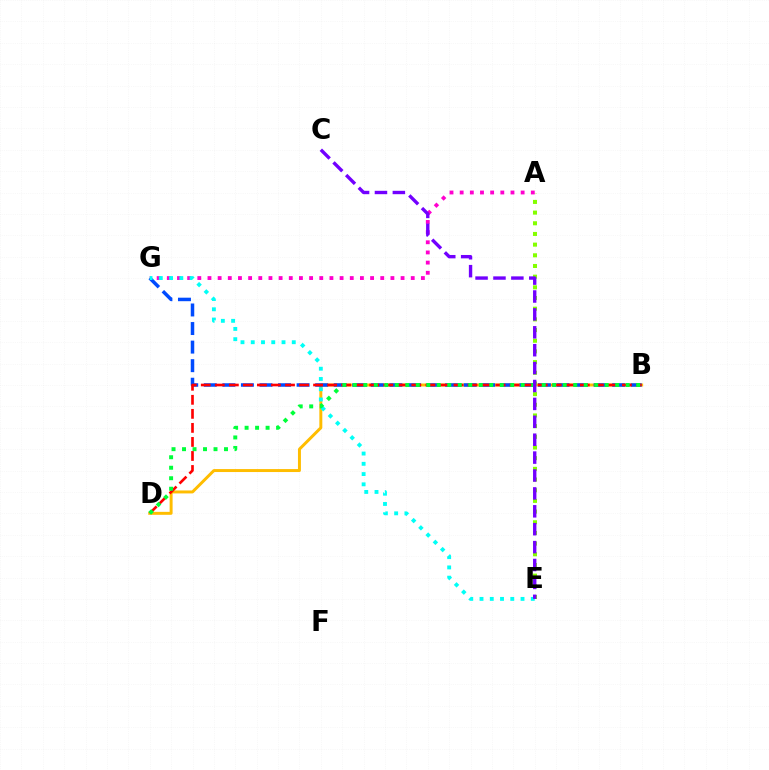{('B', 'D'): [{'color': '#ffbd00', 'line_style': 'solid', 'thickness': 2.13}, {'color': '#ff0000', 'line_style': 'dashed', 'thickness': 1.91}, {'color': '#00ff39', 'line_style': 'dotted', 'thickness': 2.85}], ('A', 'E'): [{'color': '#84ff00', 'line_style': 'dotted', 'thickness': 2.9}], ('A', 'G'): [{'color': '#ff00cf', 'line_style': 'dotted', 'thickness': 2.76}], ('B', 'G'): [{'color': '#004bff', 'line_style': 'dashed', 'thickness': 2.52}], ('E', 'G'): [{'color': '#00fff6', 'line_style': 'dotted', 'thickness': 2.79}], ('C', 'E'): [{'color': '#7200ff', 'line_style': 'dashed', 'thickness': 2.43}]}